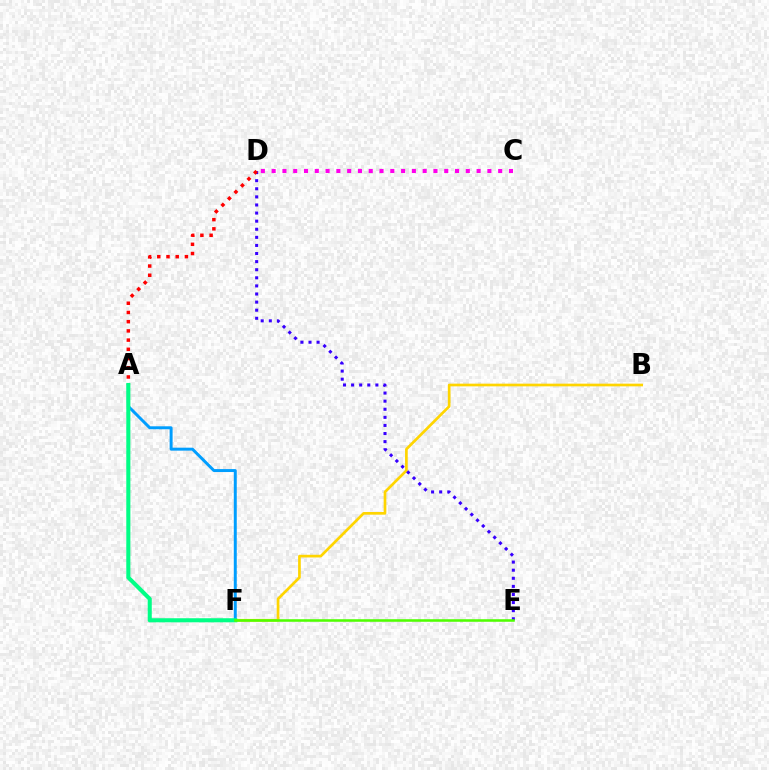{('B', 'F'): [{'color': '#ffd500', 'line_style': 'solid', 'thickness': 1.94}], ('D', 'E'): [{'color': '#3700ff', 'line_style': 'dotted', 'thickness': 2.2}], ('A', 'F'): [{'color': '#009eff', 'line_style': 'solid', 'thickness': 2.14}, {'color': '#00ff86', 'line_style': 'solid', 'thickness': 2.94}], ('C', 'D'): [{'color': '#ff00ed', 'line_style': 'dotted', 'thickness': 2.93}], ('A', 'D'): [{'color': '#ff0000', 'line_style': 'dotted', 'thickness': 2.5}], ('E', 'F'): [{'color': '#4fff00', 'line_style': 'solid', 'thickness': 1.84}]}